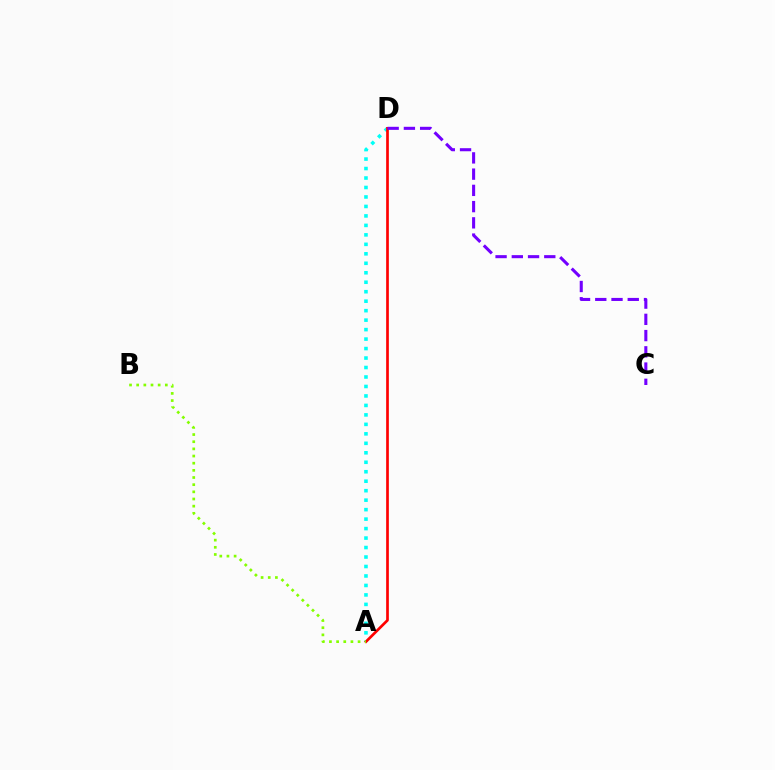{('A', 'D'): [{'color': '#00fff6', 'line_style': 'dotted', 'thickness': 2.57}, {'color': '#ff0000', 'line_style': 'solid', 'thickness': 1.94}], ('A', 'B'): [{'color': '#84ff00', 'line_style': 'dotted', 'thickness': 1.95}], ('C', 'D'): [{'color': '#7200ff', 'line_style': 'dashed', 'thickness': 2.21}]}